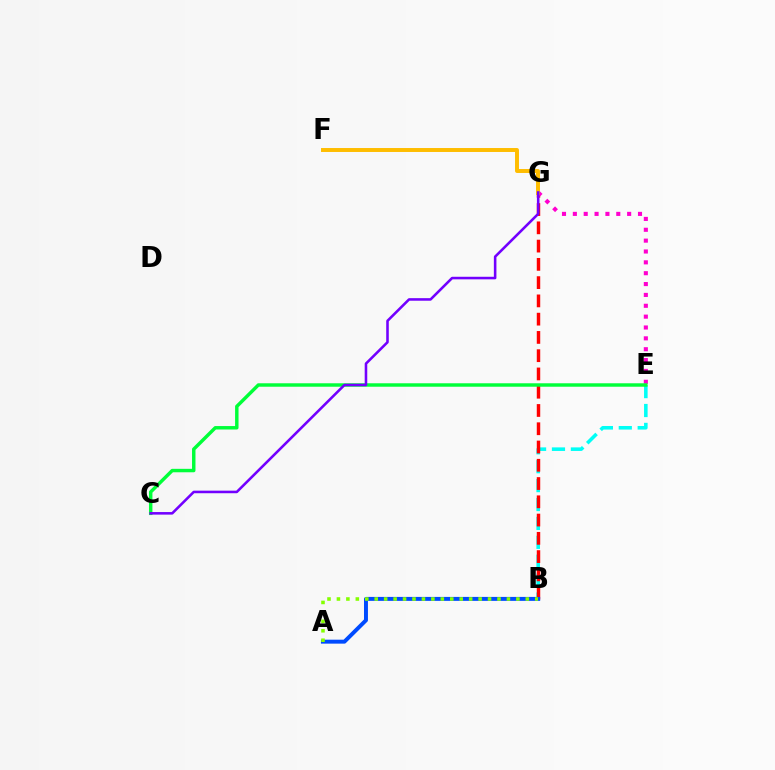{('B', 'E'): [{'color': '#00fff6', 'line_style': 'dashed', 'thickness': 2.57}], ('B', 'G'): [{'color': '#ff0000', 'line_style': 'dashed', 'thickness': 2.48}], ('E', 'G'): [{'color': '#ff00cf', 'line_style': 'dotted', 'thickness': 2.95}], ('A', 'B'): [{'color': '#004bff', 'line_style': 'solid', 'thickness': 2.84}, {'color': '#84ff00', 'line_style': 'dotted', 'thickness': 2.57}], ('C', 'E'): [{'color': '#00ff39', 'line_style': 'solid', 'thickness': 2.48}], ('F', 'G'): [{'color': '#ffbd00', 'line_style': 'solid', 'thickness': 2.84}], ('C', 'G'): [{'color': '#7200ff', 'line_style': 'solid', 'thickness': 1.85}]}